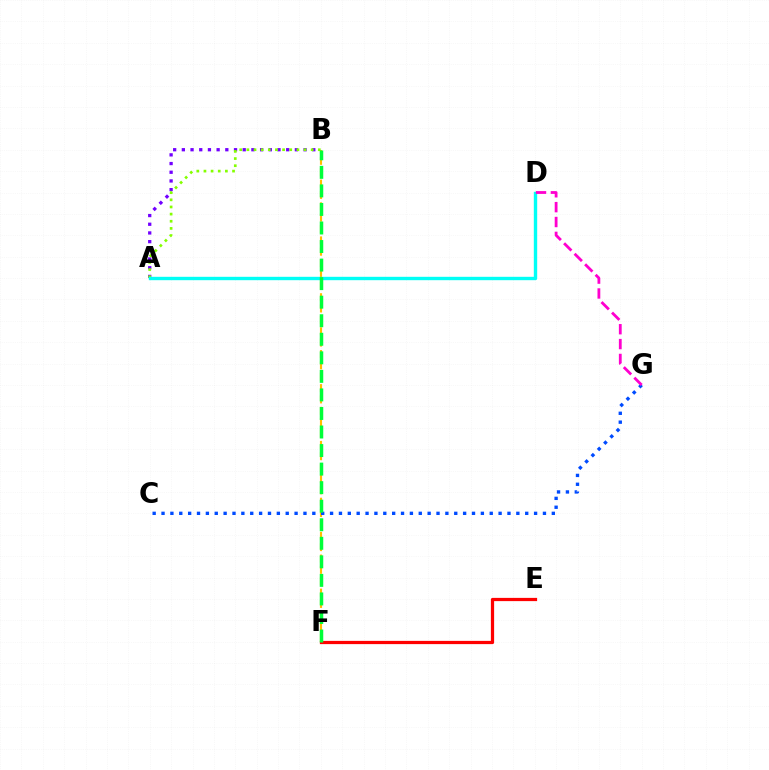{('B', 'F'): [{'color': '#ffbd00', 'line_style': 'dashed', 'thickness': 1.54}, {'color': '#00ff39', 'line_style': 'dashed', 'thickness': 2.52}], ('A', 'B'): [{'color': '#7200ff', 'line_style': 'dotted', 'thickness': 2.36}, {'color': '#84ff00', 'line_style': 'dotted', 'thickness': 1.94}], ('E', 'F'): [{'color': '#ff0000', 'line_style': 'solid', 'thickness': 2.33}], ('C', 'G'): [{'color': '#004bff', 'line_style': 'dotted', 'thickness': 2.41}], ('A', 'D'): [{'color': '#00fff6', 'line_style': 'solid', 'thickness': 2.43}], ('D', 'G'): [{'color': '#ff00cf', 'line_style': 'dashed', 'thickness': 2.02}]}